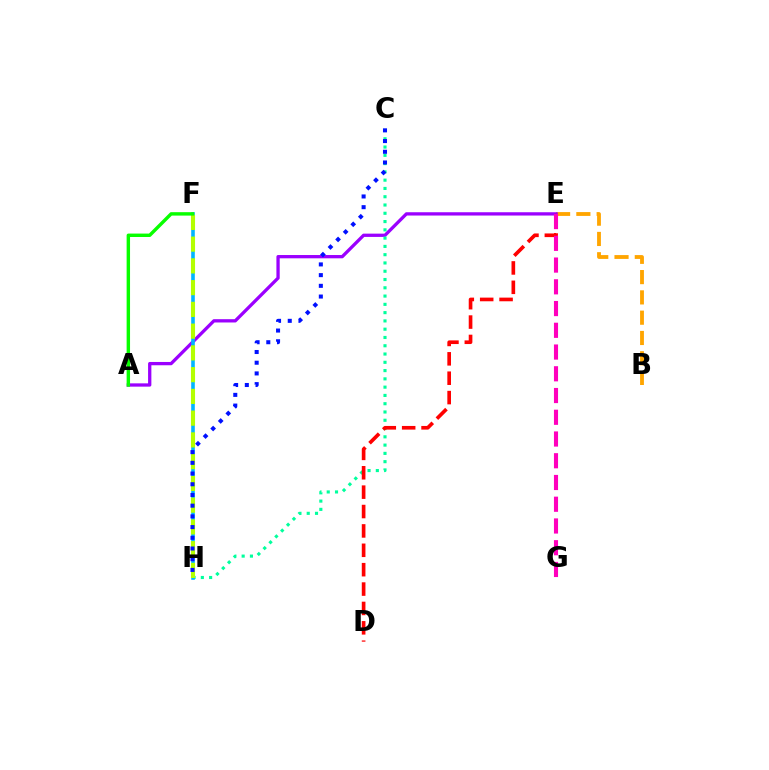{('B', 'E'): [{'color': '#ffa500', 'line_style': 'dashed', 'thickness': 2.76}], ('A', 'E'): [{'color': '#9b00ff', 'line_style': 'solid', 'thickness': 2.37}], ('C', 'H'): [{'color': '#00ff9d', 'line_style': 'dotted', 'thickness': 2.25}, {'color': '#0010ff', 'line_style': 'dotted', 'thickness': 2.91}], ('F', 'H'): [{'color': '#00b5ff', 'line_style': 'solid', 'thickness': 2.59}, {'color': '#b3ff00', 'line_style': 'dashed', 'thickness': 2.95}], ('D', 'E'): [{'color': '#ff0000', 'line_style': 'dashed', 'thickness': 2.63}], ('A', 'F'): [{'color': '#08ff00', 'line_style': 'solid', 'thickness': 2.46}], ('E', 'G'): [{'color': '#ff00bd', 'line_style': 'dashed', 'thickness': 2.95}]}